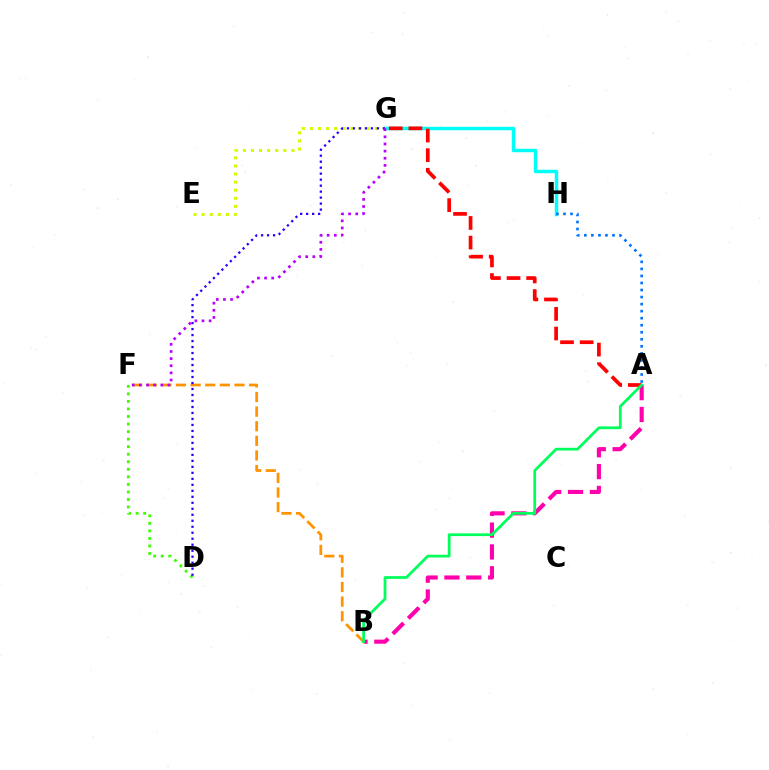{('B', 'F'): [{'color': '#ff9400', 'line_style': 'dashed', 'thickness': 1.98}], ('D', 'F'): [{'color': '#3dff00', 'line_style': 'dotted', 'thickness': 2.05}], ('G', 'H'): [{'color': '#00fff6', 'line_style': 'solid', 'thickness': 2.5}], ('E', 'G'): [{'color': '#d1ff00', 'line_style': 'dotted', 'thickness': 2.2}], ('A', 'B'): [{'color': '#ff00ac', 'line_style': 'dashed', 'thickness': 2.97}, {'color': '#00ff5c', 'line_style': 'solid', 'thickness': 1.98}], ('D', 'G'): [{'color': '#2500ff', 'line_style': 'dotted', 'thickness': 1.63}], ('F', 'G'): [{'color': '#b900ff', 'line_style': 'dotted', 'thickness': 1.94}], ('A', 'H'): [{'color': '#0074ff', 'line_style': 'dotted', 'thickness': 1.91}], ('A', 'G'): [{'color': '#ff0000', 'line_style': 'dashed', 'thickness': 2.66}]}